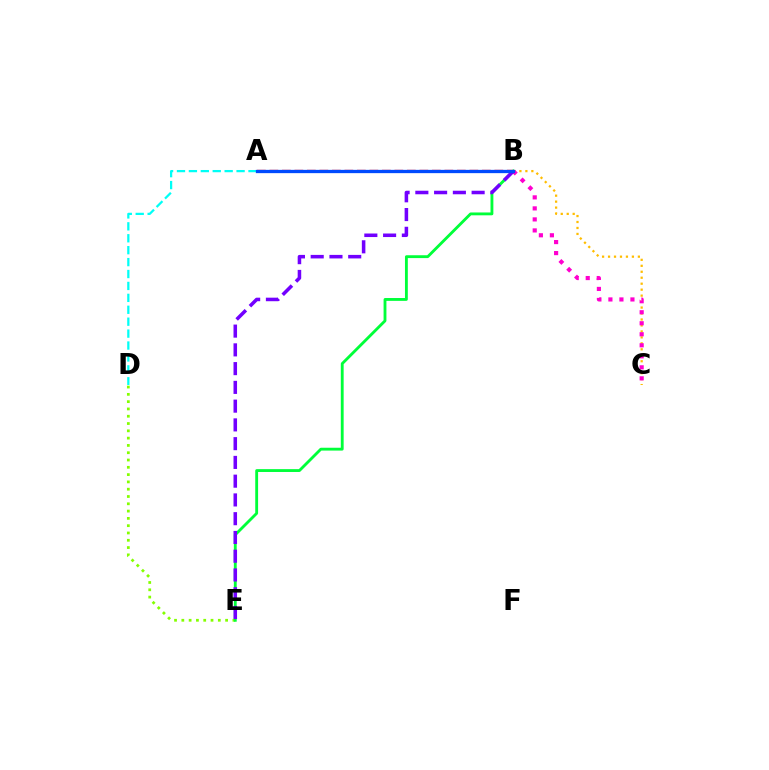{('A', 'B'): [{'color': '#ff0000', 'line_style': 'dashed', 'thickness': 1.7}, {'color': '#004bff', 'line_style': 'solid', 'thickness': 2.36}], ('B', 'C'): [{'color': '#ffbd00', 'line_style': 'dotted', 'thickness': 1.62}, {'color': '#ff00cf', 'line_style': 'dotted', 'thickness': 2.99}], ('A', 'D'): [{'color': '#00fff6', 'line_style': 'dashed', 'thickness': 1.62}], ('D', 'E'): [{'color': '#84ff00', 'line_style': 'dotted', 'thickness': 1.98}], ('B', 'E'): [{'color': '#00ff39', 'line_style': 'solid', 'thickness': 2.05}, {'color': '#7200ff', 'line_style': 'dashed', 'thickness': 2.55}]}